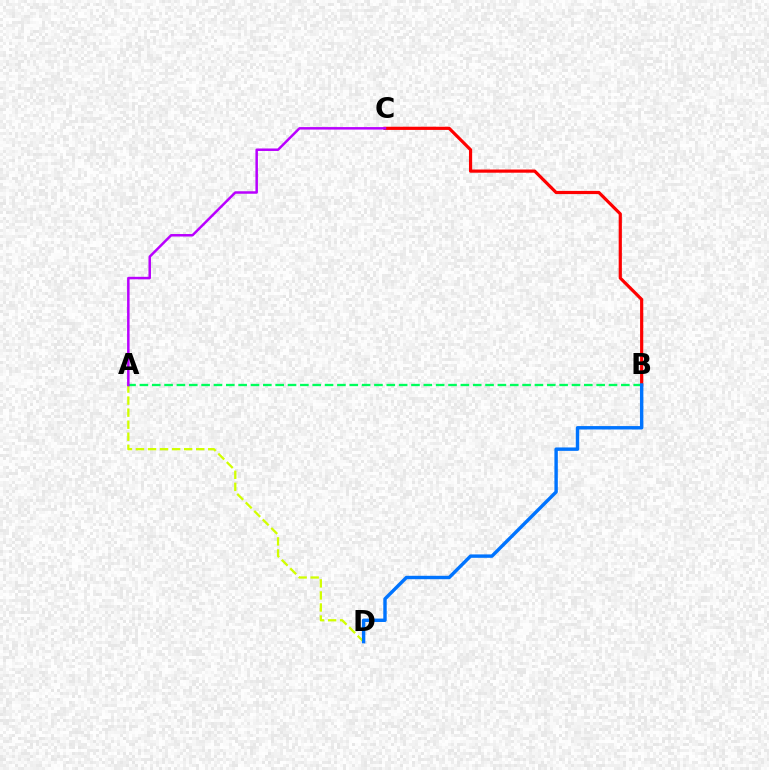{('A', 'D'): [{'color': '#d1ff00', 'line_style': 'dashed', 'thickness': 1.64}], ('B', 'C'): [{'color': '#ff0000', 'line_style': 'solid', 'thickness': 2.29}], ('A', 'B'): [{'color': '#00ff5c', 'line_style': 'dashed', 'thickness': 1.68}], ('B', 'D'): [{'color': '#0074ff', 'line_style': 'solid', 'thickness': 2.46}], ('A', 'C'): [{'color': '#b900ff', 'line_style': 'solid', 'thickness': 1.79}]}